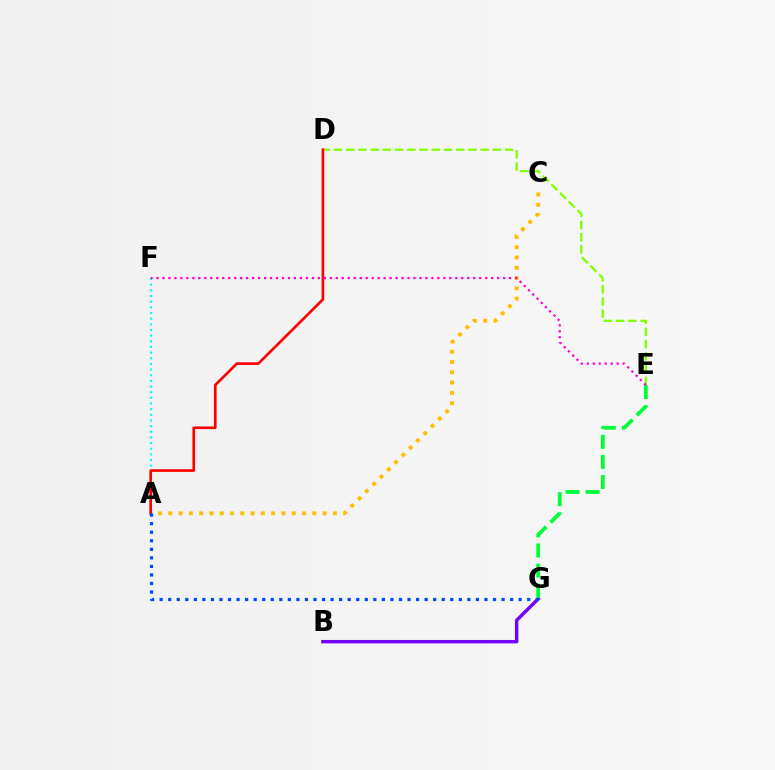{('B', 'G'): [{'color': '#7200ff', 'line_style': 'solid', 'thickness': 2.46}], ('A', 'F'): [{'color': '#00fff6', 'line_style': 'dotted', 'thickness': 1.54}], ('D', 'E'): [{'color': '#84ff00', 'line_style': 'dashed', 'thickness': 1.66}], ('A', 'C'): [{'color': '#ffbd00', 'line_style': 'dotted', 'thickness': 2.79}], ('E', 'G'): [{'color': '#00ff39', 'line_style': 'dashed', 'thickness': 2.73}], ('A', 'D'): [{'color': '#ff0000', 'line_style': 'solid', 'thickness': 1.91}], ('A', 'G'): [{'color': '#004bff', 'line_style': 'dotted', 'thickness': 2.32}], ('E', 'F'): [{'color': '#ff00cf', 'line_style': 'dotted', 'thickness': 1.62}]}